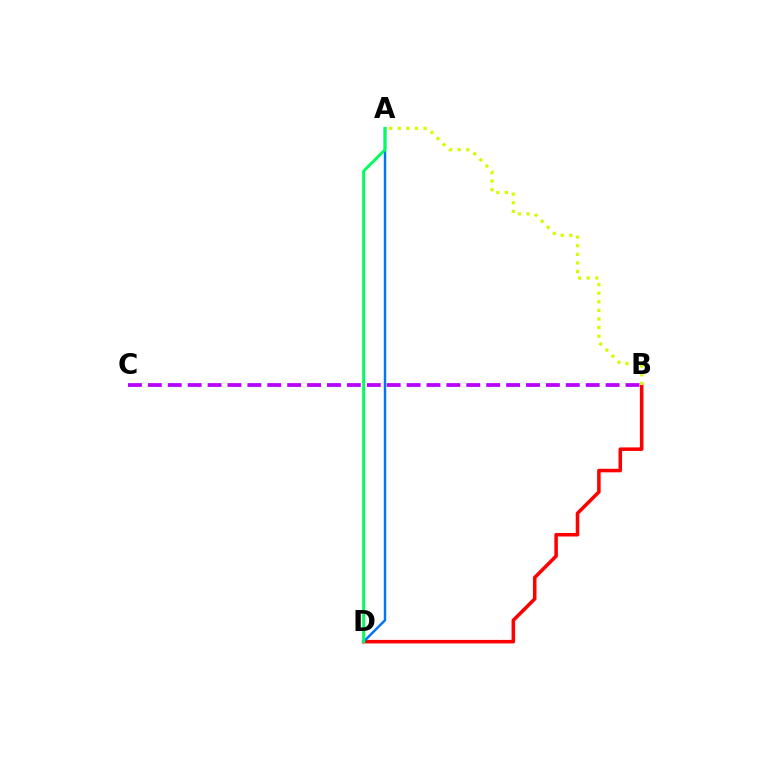{('B', 'C'): [{'color': '#b900ff', 'line_style': 'dashed', 'thickness': 2.7}], ('B', 'D'): [{'color': '#ff0000', 'line_style': 'solid', 'thickness': 2.54}], ('A', 'D'): [{'color': '#0074ff', 'line_style': 'solid', 'thickness': 1.76}, {'color': '#00ff5c', 'line_style': 'solid', 'thickness': 2.11}], ('A', 'B'): [{'color': '#d1ff00', 'line_style': 'dotted', 'thickness': 2.34}]}